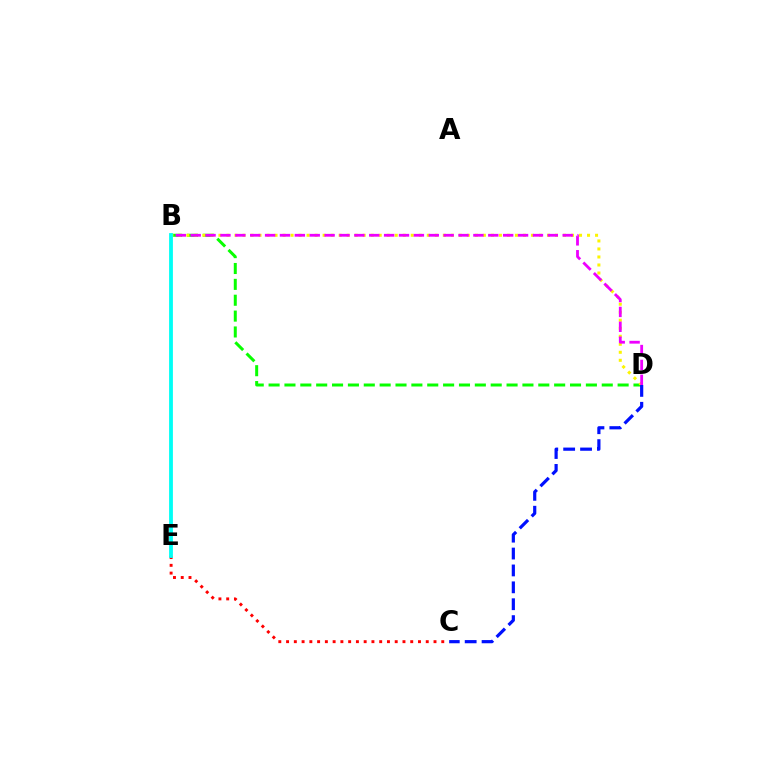{('B', 'D'): [{'color': '#08ff00', 'line_style': 'dashed', 'thickness': 2.16}, {'color': '#fcf500', 'line_style': 'dotted', 'thickness': 2.18}, {'color': '#ee00ff', 'line_style': 'dashed', 'thickness': 2.02}], ('C', 'E'): [{'color': '#ff0000', 'line_style': 'dotted', 'thickness': 2.11}], ('C', 'D'): [{'color': '#0010ff', 'line_style': 'dashed', 'thickness': 2.29}], ('B', 'E'): [{'color': '#00fff6', 'line_style': 'solid', 'thickness': 2.74}]}